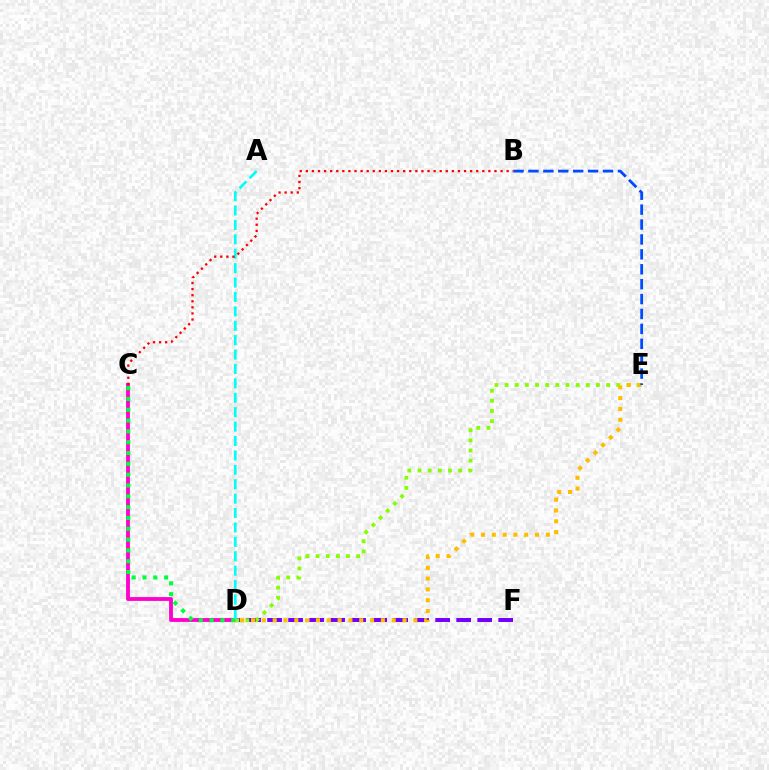{('D', 'F'): [{'color': '#7200ff', 'line_style': 'dashed', 'thickness': 2.85}], ('C', 'D'): [{'color': '#ff00cf', 'line_style': 'solid', 'thickness': 2.76}, {'color': '#00ff39', 'line_style': 'dotted', 'thickness': 2.94}], ('D', 'E'): [{'color': '#84ff00', 'line_style': 'dotted', 'thickness': 2.76}, {'color': '#ffbd00', 'line_style': 'dotted', 'thickness': 2.94}], ('B', 'E'): [{'color': '#004bff', 'line_style': 'dashed', 'thickness': 2.03}], ('A', 'D'): [{'color': '#00fff6', 'line_style': 'dashed', 'thickness': 1.96}], ('B', 'C'): [{'color': '#ff0000', 'line_style': 'dotted', 'thickness': 1.65}]}